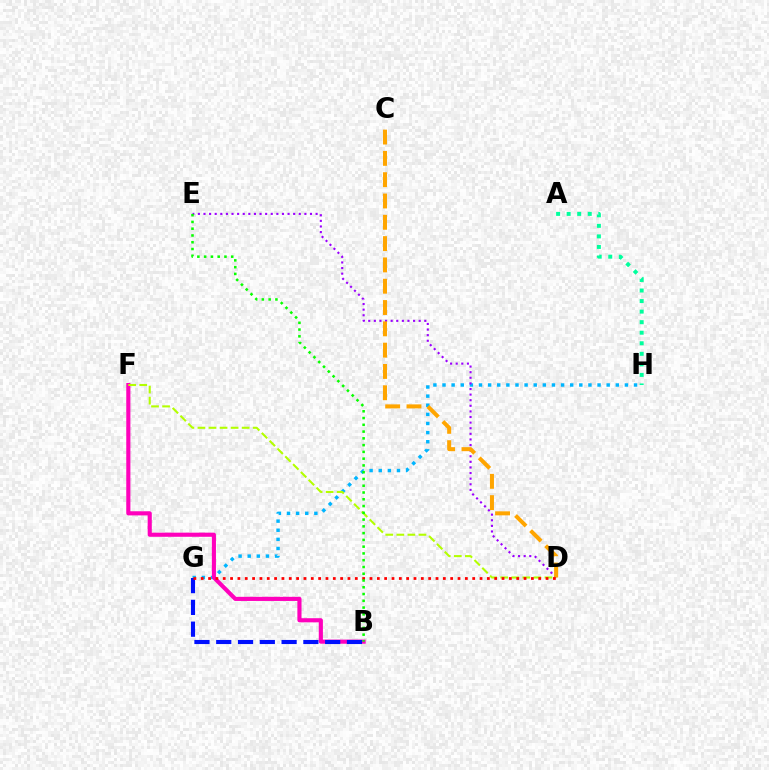{('G', 'H'): [{'color': '#00b5ff', 'line_style': 'dotted', 'thickness': 2.48}], ('D', 'E'): [{'color': '#9b00ff', 'line_style': 'dotted', 'thickness': 1.52}], ('A', 'H'): [{'color': '#00ff9d', 'line_style': 'dotted', 'thickness': 2.87}], ('B', 'F'): [{'color': '#ff00bd', 'line_style': 'solid', 'thickness': 2.97}], ('C', 'D'): [{'color': '#ffa500', 'line_style': 'dashed', 'thickness': 2.89}], ('D', 'F'): [{'color': '#b3ff00', 'line_style': 'dashed', 'thickness': 1.5}], ('B', 'G'): [{'color': '#0010ff', 'line_style': 'dashed', 'thickness': 2.96}], ('D', 'G'): [{'color': '#ff0000', 'line_style': 'dotted', 'thickness': 1.99}], ('B', 'E'): [{'color': '#08ff00', 'line_style': 'dotted', 'thickness': 1.84}]}